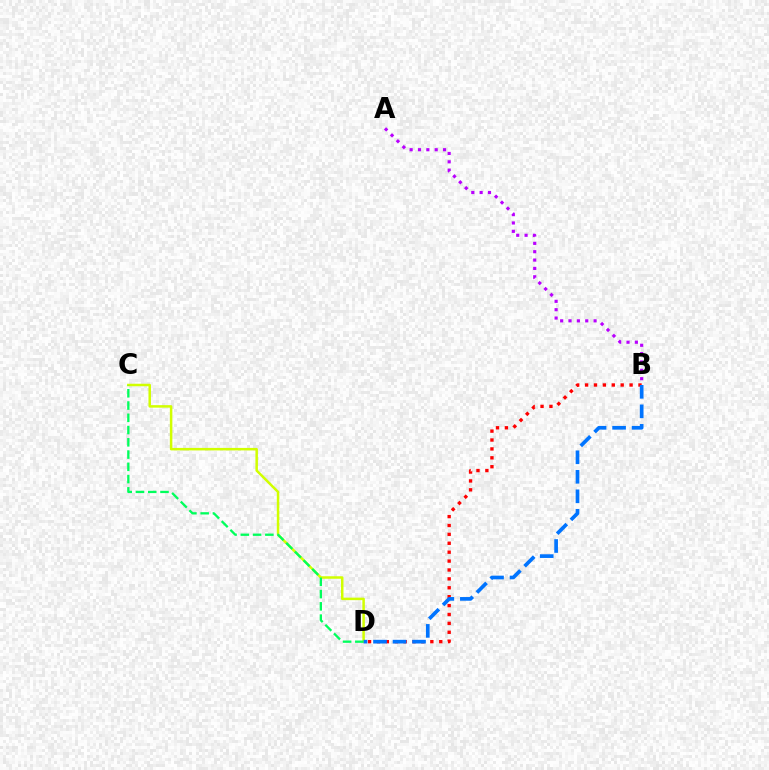{('A', 'B'): [{'color': '#b900ff', 'line_style': 'dotted', 'thickness': 2.27}], ('B', 'D'): [{'color': '#ff0000', 'line_style': 'dotted', 'thickness': 2.42}, {'color': '#0074ff', 'line_style': 'dashed', 'thickness': 2.65}], ('C', 'D'): [{'color': '#d1ff00', 'line_style': 'solid', 'thickness': 1.8}, {'color': '#00ff5c', 'line_style': 'dashed', 'thickness': 1.67}]}